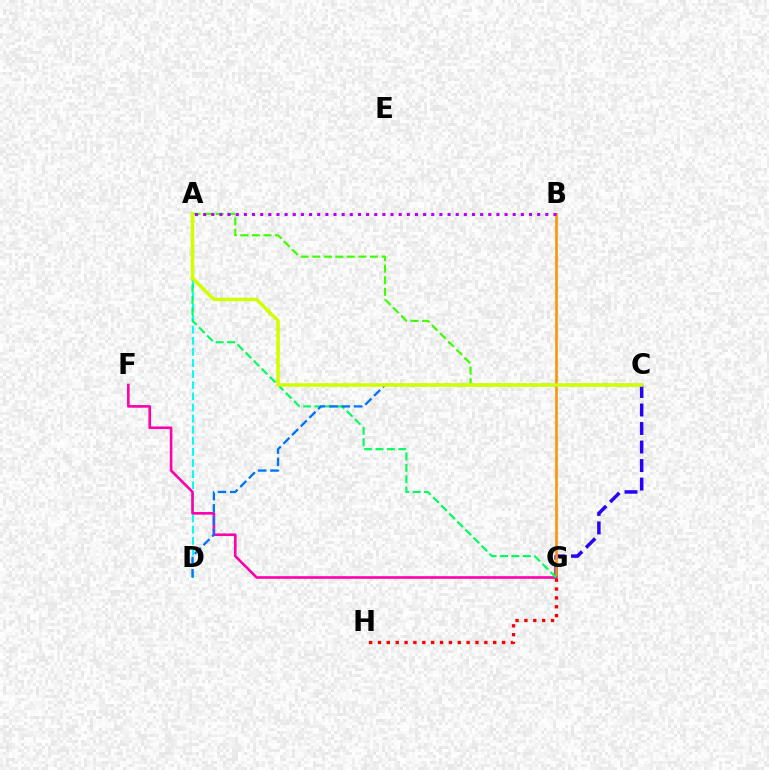{('C', 'G'): [{'color': '#2500ff', 'line_style': 'dashed', 'thickness': 2.52}], ('B', 'G'): [{'color': '#ff9400', 'line_style': 'solid', 'thickness': 1.9}], ('A', 'C'): [{'color': '#3dff00', 'line_style': 'dashed', 'thickness': 1.57}, {'color': '#d1ff00', 'line_style': 'solid', 'thickness': 2.54}], ('A', 'D'): [{'color': '#00fff6', 'line_style': 'dashed', 'thickness': 1.51}], ('F', 'G'): [{'color': '#ff00ac', 'line_style': 'solid', 'thickness': 1.89}], ('A', 'G'): [{'color': '#00ff5c', 'line_style': 'dashed', 'thickness': 1.55}], ('C', 'D'): [{'color': '#0074ff', 'line_style': 'dashed', 'thickness': 1.67}], ('G', 'H'): [{'color': '#ff0000', 'line_style': 'dotted', 'thickness': 2.41}], ('A', 'B'): [{'color': '#b900ff', 'line_style': 'dotted', 'thickness': 2.21}]}